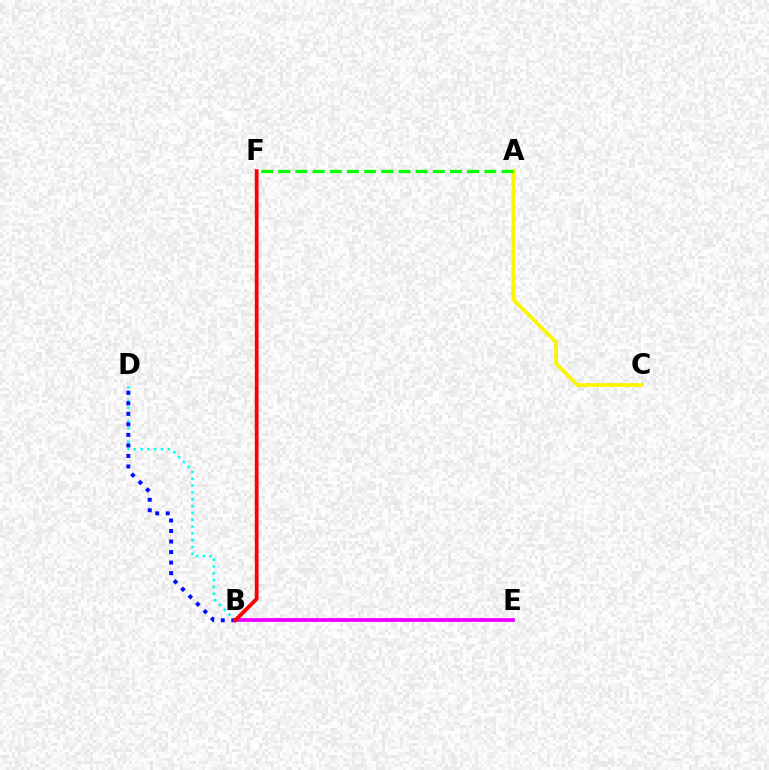{('B', 'D'): [{'color': '#00fff6', 'line_style': 'dotted', 'thickness': 1.85}, {'color': '#0010ff', 'line_style': 'dotted', 'thickness': 2.86}], ('A', 'C'): [{'color': '#fcf500', 'line_style': 'solid', 'thickness': 2.68}], ('B', 'E'): [{'color': '#ee00ff', 'line_style': 'solid', 'thickness': 2.72}], ('A', 'F'): [{'color': '#08ff00', 'line_style': 'dashed', 'thickness': 2.33}], ('B', 'F'): [{'color': '#ff0000', 'line_style': 'solid', 'thickness': 2.73}]}